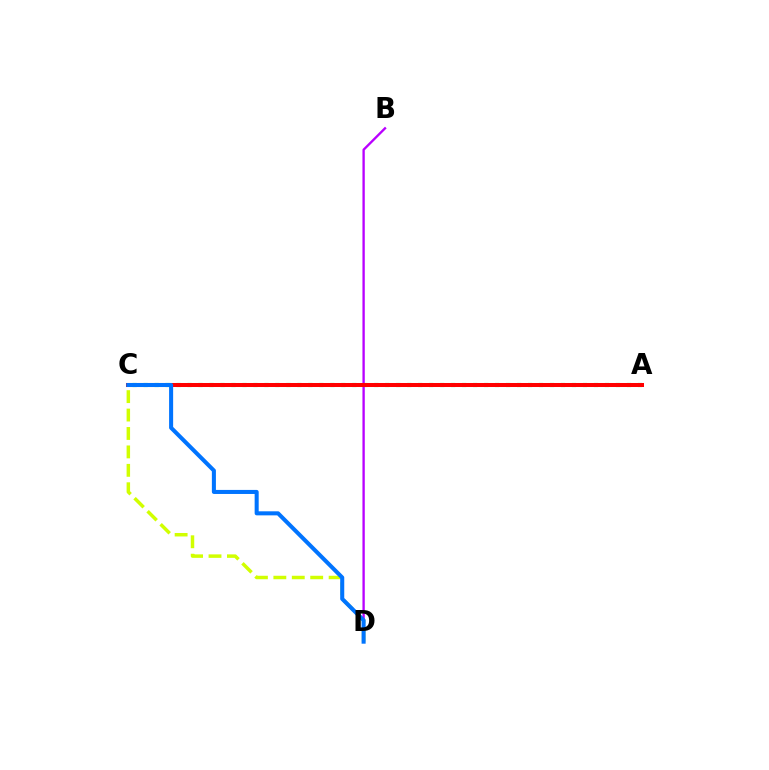{('C', 'D'): [{'color': '#d1ff00', 'line_style': 'dashed', 'thickness': 2.5}, {'color': '#0074ff', 'line_style': 'solid', 'thickness': 2.91}], ('B', 'D'): [{'color': '#b900ff', 'line_style': 'solid', 'thickness': 1.69}], ('A', 'C'): [{'color': '#00ff5c', 'line_style': 'dotted', 'thickness': 2.98}, {'color': '#ff0000', 'line_style': 'solid', 'thickness': 2.89}]}